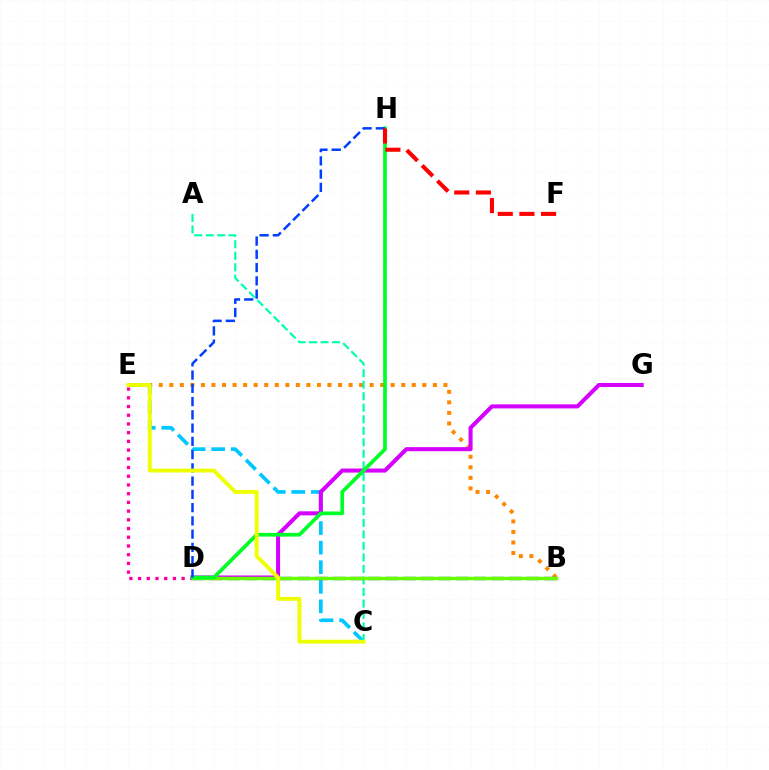{('B', 'E'): [{'color': '#ff8800', 'line_style': 'dotted', 'thickness': 2.86}], ('D', 'E'): [{'color': '#ff00a0', 'line_style': 'dotted', 'thickness': 2.37}], ('C', 'E'): [{'color': '#00c7ff', 'line_style': 'dashed', 'thickness': 2.66}, {'color': '#eeff00', 'line_style': 'solid', 'thickness': 2.78}], ('A', 'C'): [{'color': '#00ffaf', 'line_style': 'dashed', 'thickness': 1.56}], ('B', 'D'): [{'color': '#4f00ff', 'line_style': 'dashed', 'thickness': 2.39}, {'color': '#66ff00', 'line_style': 'solid', 'thickness': 2.49}], ('D', 'G'): [{'color': '#d600ff', 'line_style': 'solid', 'thickness': 2.92}], ('D', 'H'): [{'color': '#00ff27', 'line_style': 'solid', 'thickness': 2.67}, {'color': '#003fff', 'line_style': 'dashed', 'thickness': 1.8}], ('F', 'H'): [{'color': '#ff0000', 'line_style': 'dashed', 'thickness': 2.94}]}